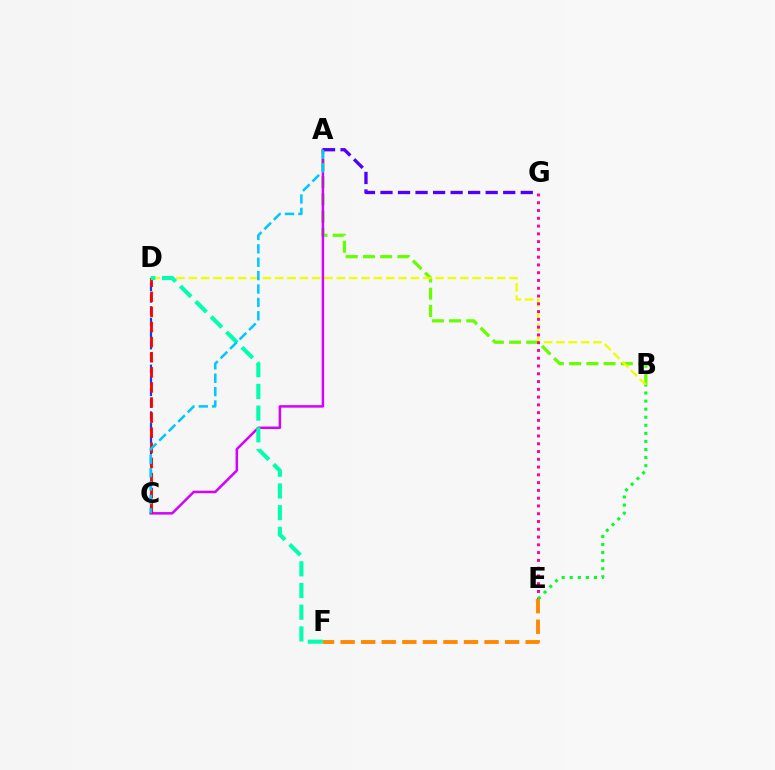{('C', 'D'): [{'color': '#003fff', 'line_style': 'dashed', 'thickness': 1.59}, {'color': '#ff0000', 'line_style': 'dashed', 'thickness': 2.05}], ('A', 'B'): [{'color': '#66ff00', 'line_style': 'dashed', 'thickness': 2.34}], ('B', 'D'): [{'color': '#eeff00', 'line_style': 'dashed', 'thickness': 1.68}], ('E', 'G'): [{'color': '#ff00a0', 'line_style': 'dotted', 'thickness': 2.11}], ('A', 'C'): [{'color': '#d600ff', 'line_style': 'solid', 'thickness': 1.8}, {'color': '#00c7ff', 'line_style': 'dashed', 'thickness': 1.82}], ('B', 'E'): [{'color': '#00ff27', 'line_style': 'dotted', 'thickness': 2.19}], ('A', 'G'): [{'color': '#4f00ff', 'line_style': 'dashed', 'thickness': 2.38}], ('E', 'F'): [{'color': '#ff8800', 'line_style': 'dashed', 'thickness': 2.79}], ('D', 'F'): [{'color': '#00ffaf', 'line_style': 'dashed', 'thickness': 2.95}]}